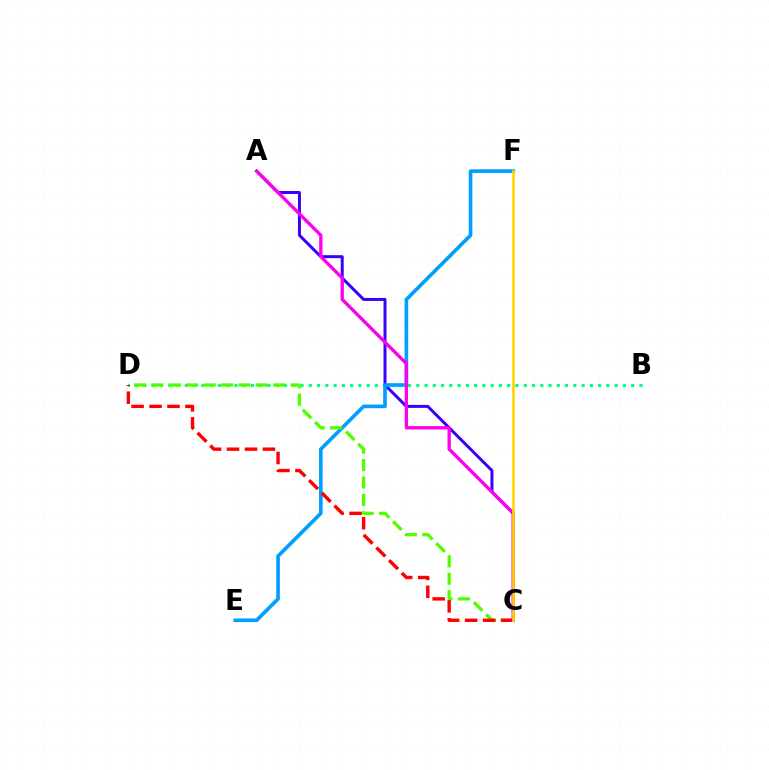{('B', 'D'): [{'color': '#00ff86', 'line_style': 'dotted', 'thickness': 2.25}], ('A', 'C'): [{'color': '#3700ff', 'line_style': 'solid', 'thickness': 2.15}, {'color': '#ff00ed', 'line_style': 'solid', 'thickness': 2.4}], ('E', 'F'): [{'color': '#009eff', 'line_style': 'solid', 'thickness': 2.61}], ('C', 'D'): [{'color': '#4fff00', 'line_style': 'dashed', 'thickness': 2.37}, {'color': '#ff0000', 'line_style': 'dashed', 'thickness': 2.44}], ('C', 'F'): [{'color': '#ffd500', 'line_style': 'solid', 'thickness': 1.9}]}